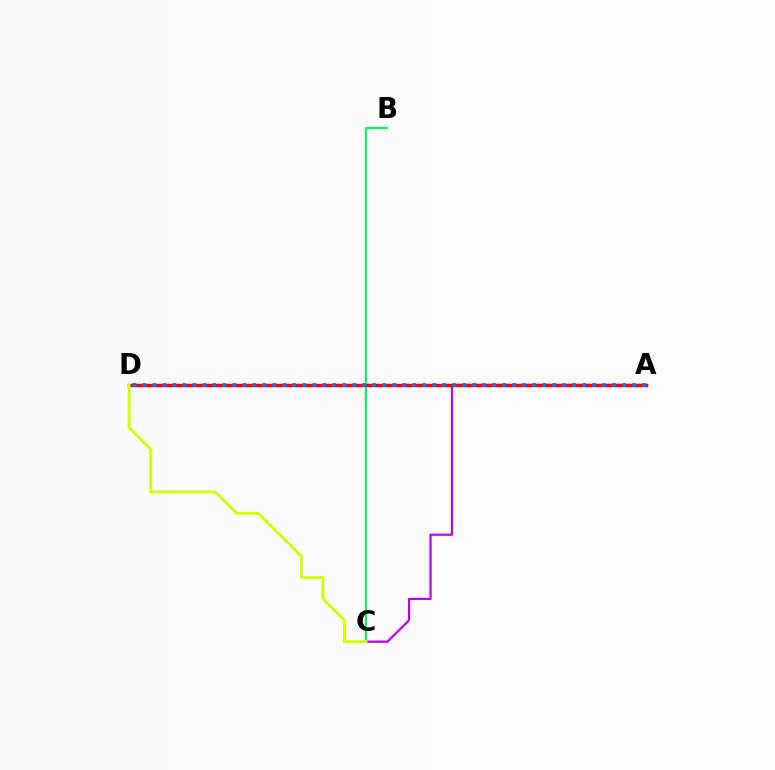{('A', 'C'): [{'color': '#b900ff', 'line_style': 'solid', 'thickness': 1.6}], ('B', 'C'): [{'color': '#00ff5c', 'line_style': 'solid', 'thickness': 1.52}], ('A', 'D'): [{'color': '#ff0000', 'line_style': 'solid', 'thickness': 2.48}, {'color': '#0074ff', 'line_style': 'dotted', 'thickness': 2.72}], ('C', 'D'): [{'color': '#d1ff00', 'line_style': 'solid', 'thickness': 2.04}]}